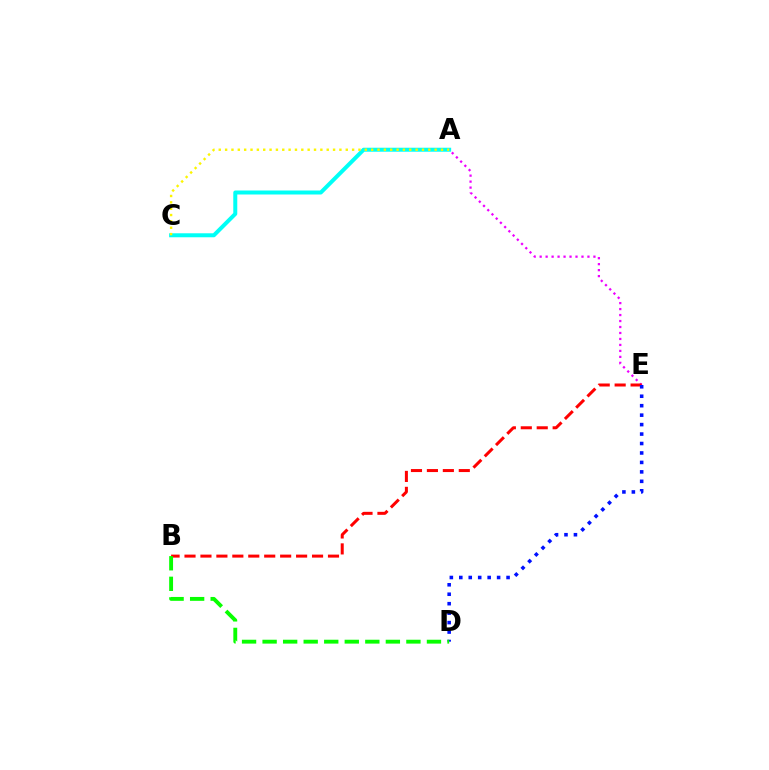{('A', 'E'): [{'color': '#ee00ff', 'line_style': 'dotted', 'thickness': 1.62}], ('B', 'E'): [{'color': '#ff0000', 'line_style': 'dashed', 'thickness': 2.17}], ('A', 'C'): [{'color': '#00fff6', 'line_style': 'solid', 'thickness': 2.87}, {'color': '#fcf500', 'line_style': 'dotted', 'thickness': 1.73}], ('D', 'E'): [{'color': '#0010ff', 'line_style': 'dotted', 'thickness': 2.57}], ('B', 'D'): [{'color': '#08ff00', 'line_style': 'dashed', 'thickness': 2.79}]}